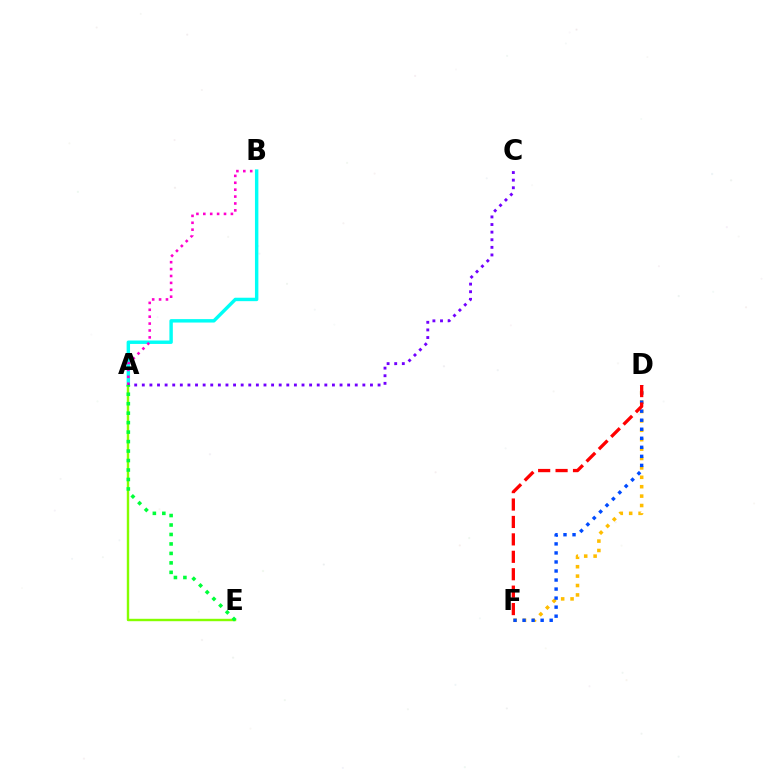{('D', 'F'): [{'color': '#ffbd00', 'line_style': 'dotted', 'thickness': 2.55}, {'color': '#004bff', 'line_style': 'dotted', 'thickness': 2.45}, {'color': '#ff0000', 'line_style': 'dashed', 'thickness': 2.37}], ('A', 'B'): [{'color': '#00fff6', 'line_style': 'solid', 'thickness': 2.47}, {'color': '#ff00cf', 'line_style': 'dotted', 'thickness': 1.87}], ('A', 'E'): [{'color': '#84ff00', 'line_style': 'solid', 'thickness': 1.74}, {'color': '#00ff39', 'line_style': 'dotted', 'thickness': 2.57}], ('A', 'C'): [{'color': '#7200ff', 'line_style': 'dotted', 'thickness': 2.07}]}